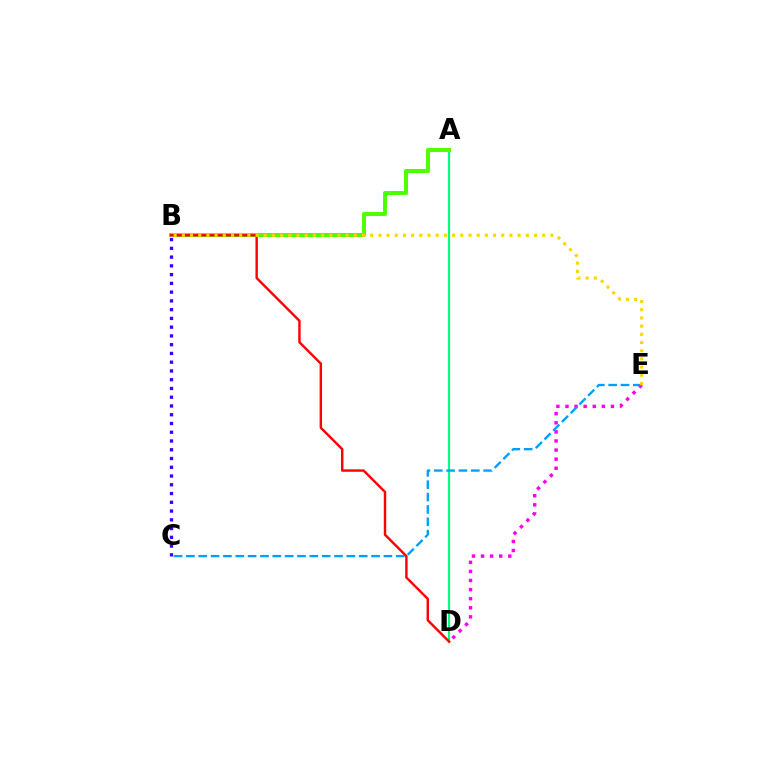{('D', 'E'): [{'color': '#ff00ed', 'line_style': 'dotted', 'thickness': 2.47}], ('A', 'D'): [{'color': '#00ff86', 'line_style': 'solid', 'thickness': 1.53}], ('A', 'B'): [{'color': '#4fff00', 'line_style': 'solid', 'thickness': 2.87}], ('B', 'C'): [{'color': '#3700ff', 'line_style': 'dotted', 'thickness': 2.38}], ('C', 'E'): [{'color': '#009eff', 'line_style': 'dashed', 'thickness': 1.68}], ('B', 'D'): [{'color': '#ff0000', 'line_style': 'solid', 'thickness': 1.75}], ('B', 'E'): [{'color': '#ffd500', 'line_style': 'dotted', 'thickness': 2.22}]}